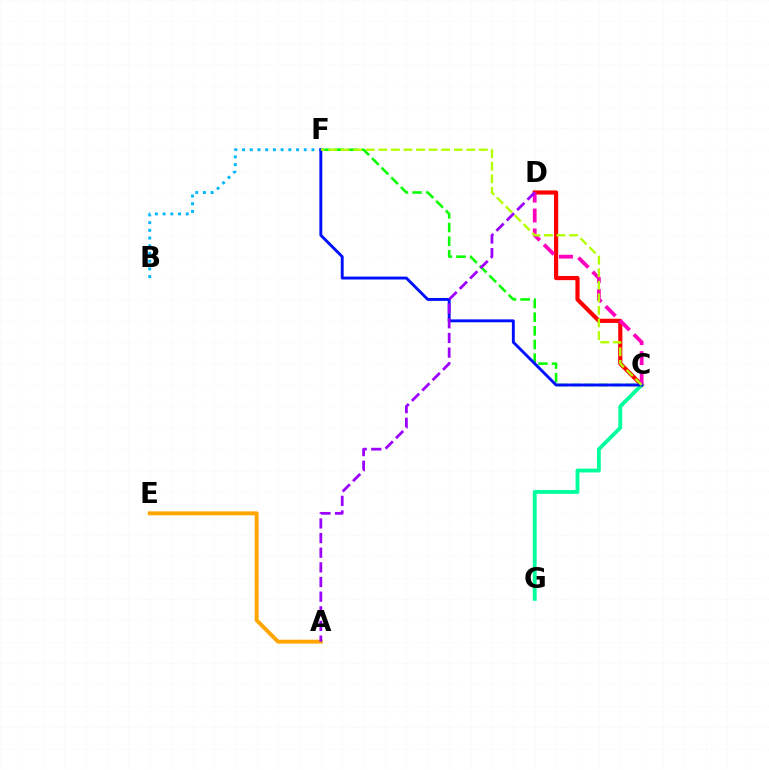{('C', 'D'): [{'color': '#ff0000', 'line_style': 'solid', 'thickness': 3.0}, {'color': '#ff00bd', 'line_style': 'dashed', 'thickness': 2.71}], ('C', 'F'): [{'color': '#08ff00', 'line_style': 'dashed', 'thickness': 1.85}, {'color': '#0010ff', 'line_style': 'solid', 'thickness': 2.09}, {'color': '#b3ff00', 'line_style': 'dashed', 'thickness': 1.71}], ('C', 'G'): [{'color': '#00ff9d', 'line_style': 'solid', 'thickness': 2.77}], ('B', 'F'): [{'color': '#00b5ff', 'line_style': 'dotted', 'thickness': 2.09}], ('A', 'E'): [{'color': '#ffa500', 'line_style': 'solid', 'thickness': 2.83}], ('A', 'D'): [{'color': '#9b00ff', 'line_style': 'dashed', 'thickness': 1.99}]}